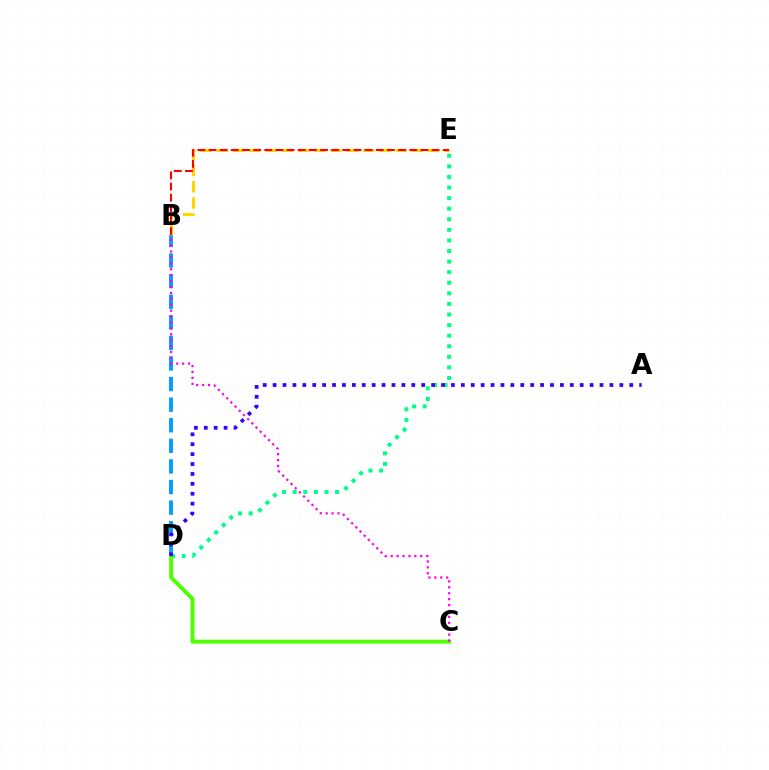{('B', 'D'): [{'color': '#009eff', 'line_style': 'dashed', 'thickness': 2.8}], ('D', 'E'): [{'color': '#00ff86', 'line_style': 'dotted', 'thickness': 2.88}], ('C', 'D'): [{'color': '#4fff00', 'line_style': 'solid', 'thickness': 2.83}], ('A', 'D'): [{'color': '#3700ff', 'line_style': 'dotted', 'thickness': 2.69}], ('B', 'E'): [{'color': '#ffd500', 'line_style': 'dashed', 'thickness': 2.21}, {'color': '#ff0000', 'line_style': 'dashed', 'thickness': 1.51}], ('B', 'C'): [{'color': '#ff00ed', 'line_style': 'dotted', 'thickness': 1.61}]}